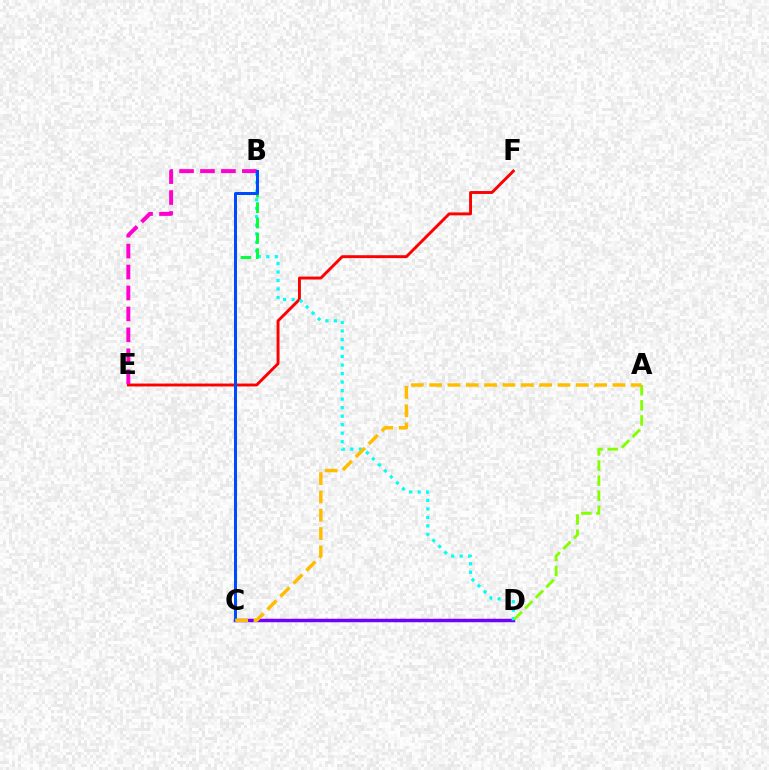{('E', 'F'): [{'color': '#ff0000', 'line_style': 'solid', 'thickness': 2.1}], ('C', 'D'): [{'color': '#7200ff', 'line_style': 'solid', 'thickness': 2.51}], ('B', 'D'): [{'color': '#00fff6', 'line_style': 'dotted', 'thickness': 2.31}], ('A', 'D'): [{'color': '#84ff00', 'line_style': 'dashed', 'thickness': 2.05}], ('B', 'C'): [{'color': '#00ff39', 'line_style': 'dashed', 'thickness': 2.09}, {'color': '#004bff', 'line_style': 'solid', 'thickness': 2.16}], ('B', 'E'): [{'color': '#ff00cf', 'line_style': 'dashed', 'thickness': 2.84}], ('A', 'C'): [{'color': '#ffbd00', 'line_style': 'dashed', 'thickness': 2.49}]}